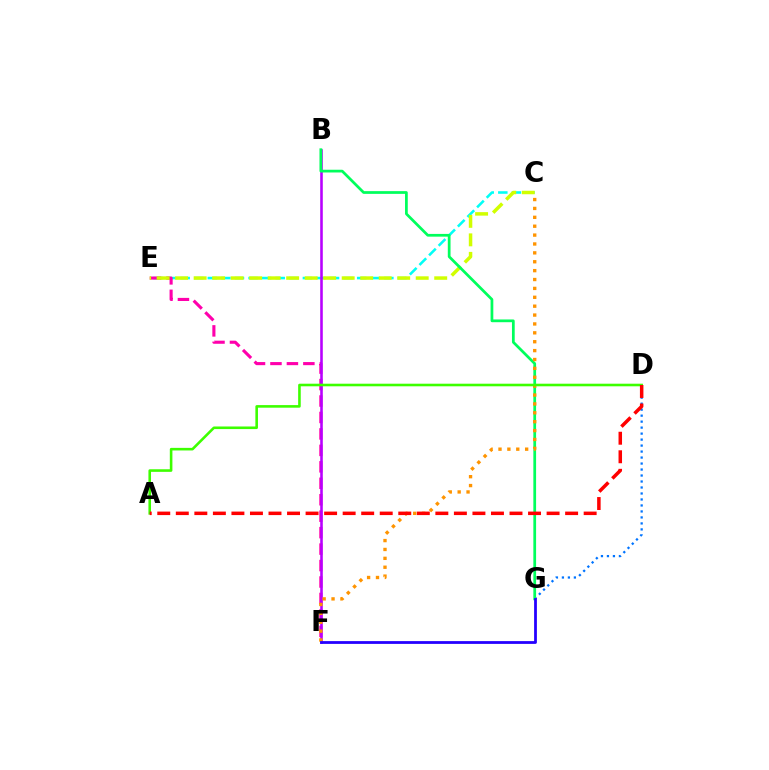{('C', 'E'): [{'color': '#00fff6', 'line_style': 'dashed', 'thickness': 1.84}, {'color': '#d1ff00', 'line_style': 'dashed', 'thickness': 2.51}], ('E', 'F'): [{'color': '#ff00ac', 'line_style': 'dashed', 'thickness': 2.24}], ('D', 'G'): [{'color': '#0074ff', 'line_style': 'dotted', 'thickness': 1.63}], ('B', 'F'): [{'color': '#b900ff', 'line_style': 'solid', 'thickness': 1.86}], ('B', 'G'): [{'color': '#00ff5c', 'line_style': 'solid', 'thickness': 1.97}], ('C', 'F'): [{'color': '#ff9400', 'line_style': 'dotted', 'thickness': 2.41}], ('A', 'D'): [{'color': '#3dff00', 'line_style': 'solid', 'thickness': 1.87}, {'color': '#ff0000', 'line_style': 'dashed', 'thickness': 2.52}], ('F', 'G'): [{'color': '#2500ff', 'line_style': 'solid', 'thickness': 2.0}]}